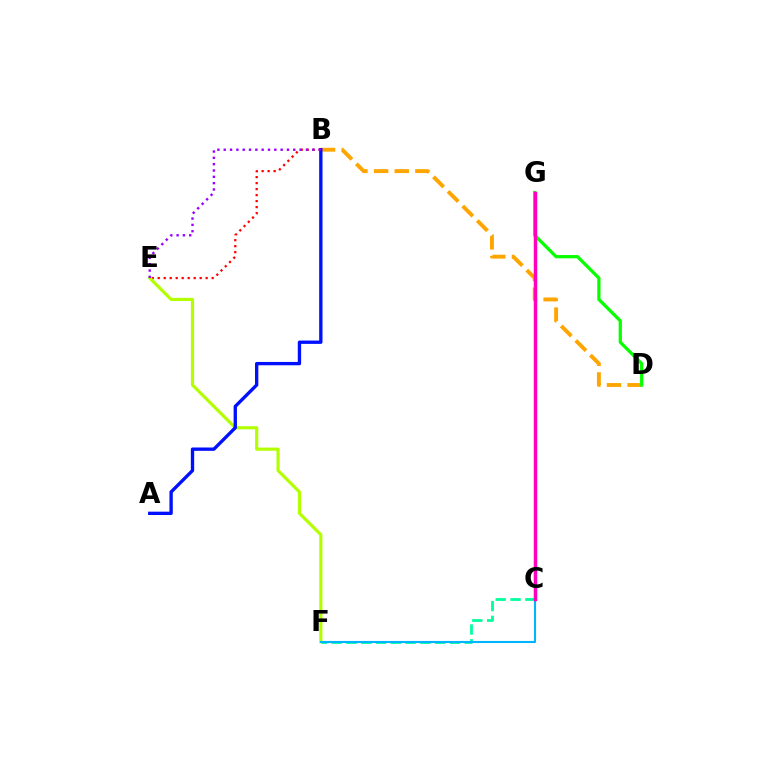{('C', 'F'): [{'color': '#00ff9d', 'line_style': 'dashed', 'thickness': 2.01}, {'color': '#00b5ff', 'line_style': 'solid', 'thickness': 1.51}], ('B', 'D'): [{'color': '#ffa500', 'line_style': 'dashed', 'thickness': 2.8}], ('D', 'G'): [{'color': '#08ff00', 'line_style': 'solid', 'thickness': 2.34}], ('B', 'E'): [{'color': '#ff0000', 'line_style': 'dotted', 'thickness': 1.63}, {'color': '#9b00ff', 'line_style': 'dotted', 'thickness': 1.72}], ('E', 'F'): [{'color': '#b3ff00', 'line_style': 'solid', 'thickness': 2.28}], ('A', 'B'): [{'color': '#0010ff', 'line_style': 'solid', 'thickness': 2.4}], ('C', 'G'): [{'color': '#ff00bd', 'line_style': 'solid', 'thickness': 2.52}]}